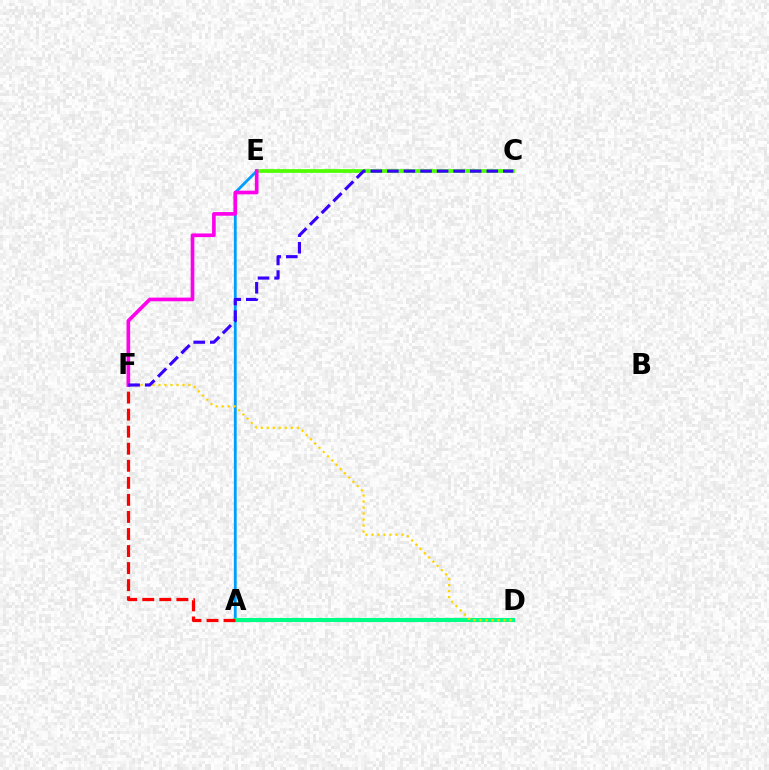{('C', 'E'): [{'color': '#4fff00', 'line_style': 'solid', 'thickness': 2.67}], ('A', 'E'): [{'color': '#009eff', 'line_style': 'solid', 'thickness': 2.03}], ('A', 'D'): [{'color': '#00ff86', 'line_style': 'solid', 'thickness': 2.95}], ('A', 'F'): [{'color': '#ff0000', 'line_style': 'dashed', 'thickness': 2.32}], ('D', 'F'): [{'color': '#ffd500', 'line_style': 'dotted', 'thickness': 1.63}], ('E', 'F'): [{'color': '#ff00ed', 'line_style': 'solid', 'thickness': 2.63}], ('C', 'F'): [{'color': '#3700ff', 'line_style': 'dashed', 'thickness': 2.25}]}